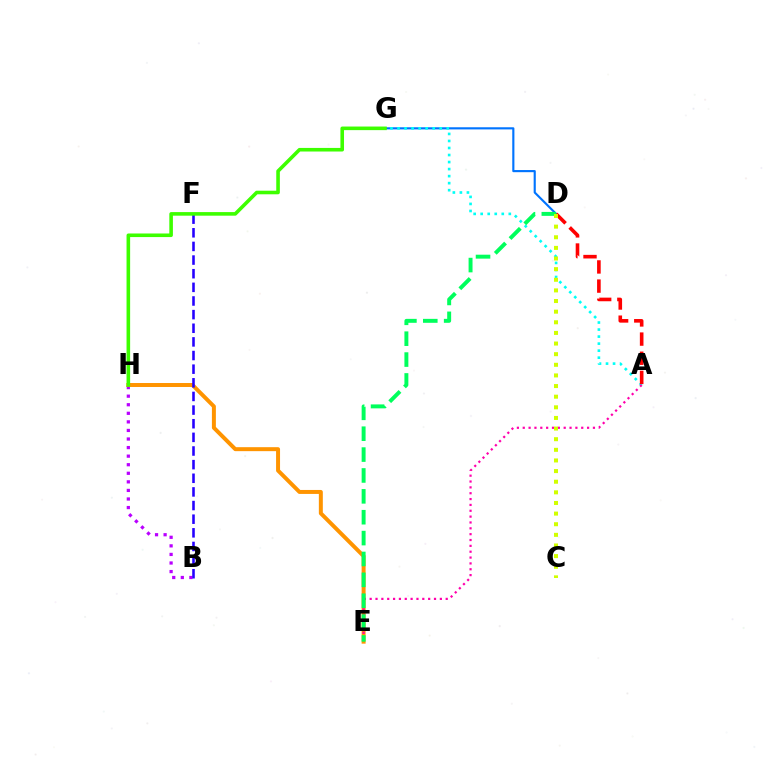{('B', 'H'): [{'color': '#b900ff', 'line_style': 'dotted', 'thickness': 2.33}], ('D', 'G'): [{'color': '#0074ff', 'line_style': 'solid', 'thickness': 1.54}], ('E', 'H'): [{'color': '#ff9400', 'line_style': 'solid', 'thickness': 2.86}], ('B', 'F'): [{'color': '#2500ff', 'line_style': 'dashed', 'thickness': 1.85}], ('A', 'G'): [{'color': '#00fff6', 'line_style': 'dotted', 'thickness': 1.91}], ('A', 'E'): [{'color': '#ff00ac', 'line_style': 'dotted', 'thickness': 1.59}], ('A', 'D'): [{'color': '#ff0000', 'line_style': 'dashed', 'thickness': 2.6}], ('D', 'E'): [{'color': '#00ff5c', 'line_style': 'dashed', 'thickness': 2.84}], ('G', 'H'): [{'color': '#3dff00', 'line_style': 'solid', 'thickness': 2.58}], ('C', 'D'): [{'color': '#d1ff00', 'line_style': 'dotted', 'thickness': 2.89}]}